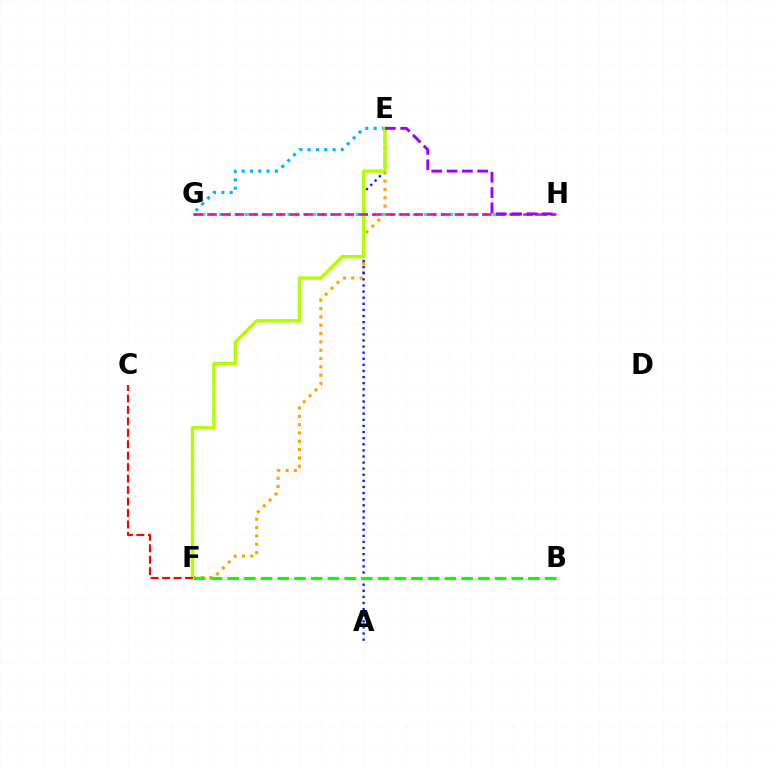{('E', 'F'): [{'color': '#ffa500', 'line_style': 'dotted', 'thickness': 2.26}, {'color': '#b3ff00', 'line_style': 'solid', 'thickness': 2.47}], ('E', 'G'): [{'color': '#00b5ff', 'line_style': 'dotted', 'thickness': 2.26}], ('A', 'E'): [{'color': '#0010ff', 'line_style': 'dotted', 'thickness': 1.66}], ('G', 'H'): [{'color': '#00ff9d', 'line_style': 'dotted', 'thickness': 2.32}, {'color': '#ff00bd', 'line_style': 'dashed', 'thickness': 1.87}], ('C', 'F'): [{'color': '#ff0000', 'line_style': 'dashed', 'thickness': 1.56}], ('B', 'F'): [{'color': '#08ff00', 'line_style': 'dashed', 'thickness': 2.27}], ('E', 'H'): [{'color': '#9b00ff', 'line_style': 'dashed', 'thickness': 2.08}]}